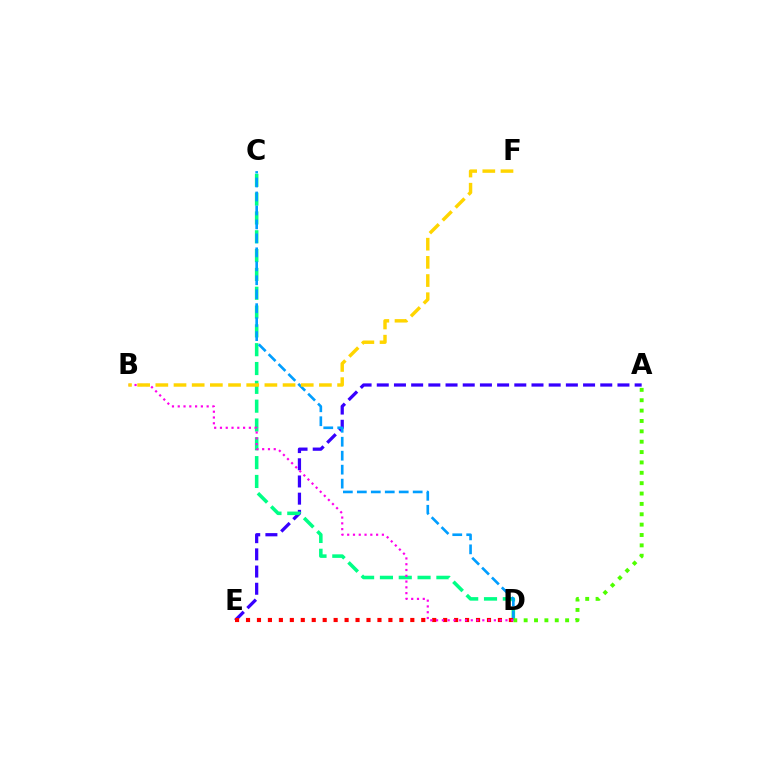{('A', 'E'): [{'color': '#3700ff', 'line_style': 'dashed', 'thickness': 2.34}], ('C', 'D'): [{'color': '#00ff86', 'line_style': 'dashed', 'thickness': 2.56}, {'color': '#009eff', 'line_style': 'dashed', 'thickness': 1.9}], ('D', 'E'): [{'color': '#ff0000', 'line_style': 'dotted', 'thickness': 2.98}], ('A', 'D'): [{'color': '#4fff00', 'line_style': 'dotted', 'thickness': 2.82}], ('B', 'D'): [{'color': '#ff00ed', 'line_style': 'dotted', 'thickness': 1.57}], ('B', 'F'): [{'color': '#ffd500', 'line_style': 'dashed', 'thickness': 2.47}]}